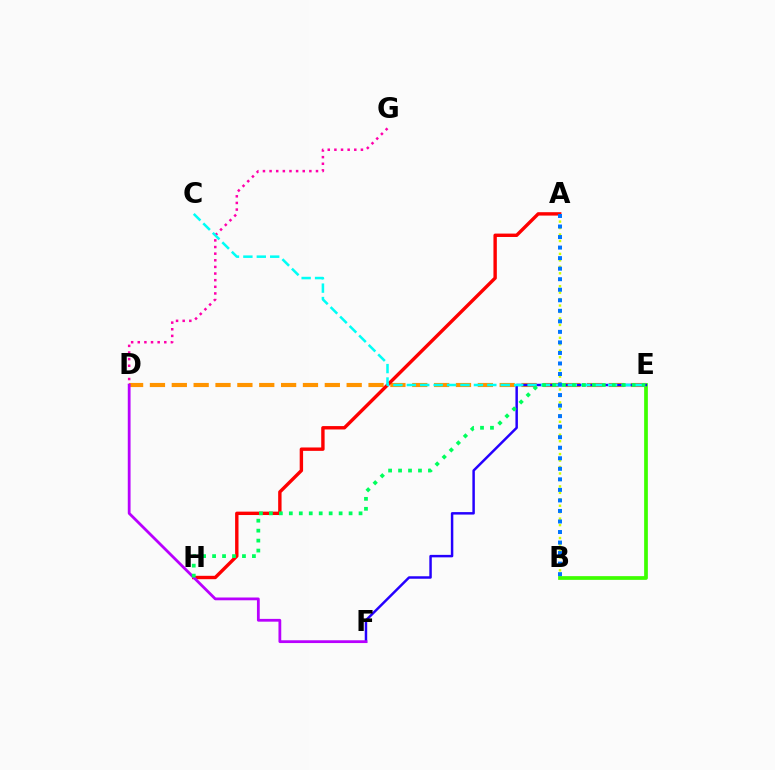{('A', 'B'): [{'color': '#d1ff00', 'line_style': 'dotted', 'thickness': 1.75}, {'color': '#0074ff', 'line_style': 'dotted', 'thickness': 2.86}], ('B', 'E'): [{'color': '#3dff00', 'line_style': 'solid', 'thickness': 2.68}], ('D', 'E'): [{'color': '#ff9400', 'line_style': 'dashed', 'thickness': 2.97}], ('A', 'H'): [{'color': '#ff0000', 'line_style': 'solid', 'thickness': 2.44}], ('D', 'G'): [{'color': '#ff00ac', 'line_style': 'dotted', 'thickness': 1.8}], ('E', 'F'): [{'color': '#2500ff', 'line_style': 'solid', 'thickness': 1.78}], ('D', 'F'): [{'color': '#b900ff', 'line_style': 'solid', 'thickness': 2.01}], ('C', 'E'): [{'color': '#00fff6', 'line_style': 'dashed', 'thickness': 1.82}], ('E', 'H'): [{'color': '#00ff5c', 'line_style': 'dotted', 'thickness': 2.71}]}